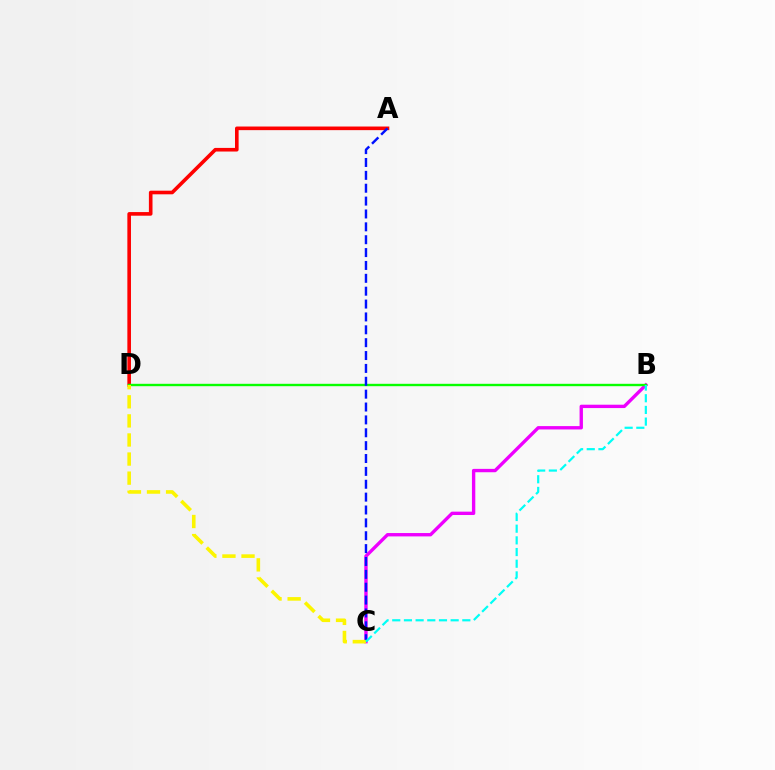{('B', 'C'): [{'color': '#ee00ff', 'line_style': 'solid', 'thickness': 2.42}, {'color': '#00fff6', 'line_style': 'dashed', 'thickness': 1.59}], ('A', 'D'): [{'color': '#ff0000', 'line_style': 'solid', 'thickness': 2.6}], ('B', 'D'): [{'color': '#08ff00', 'line_style': 'solid', 'thickness': 1.71}], ('A', 'C'): [{'color': '#0010ff', 'line_style': 'dashed', 'thickness': 1.75}], ('C', 'D'): [{'color': '#fcf500', 'line_style': 'dashed', 'thickness': 2.59}]}